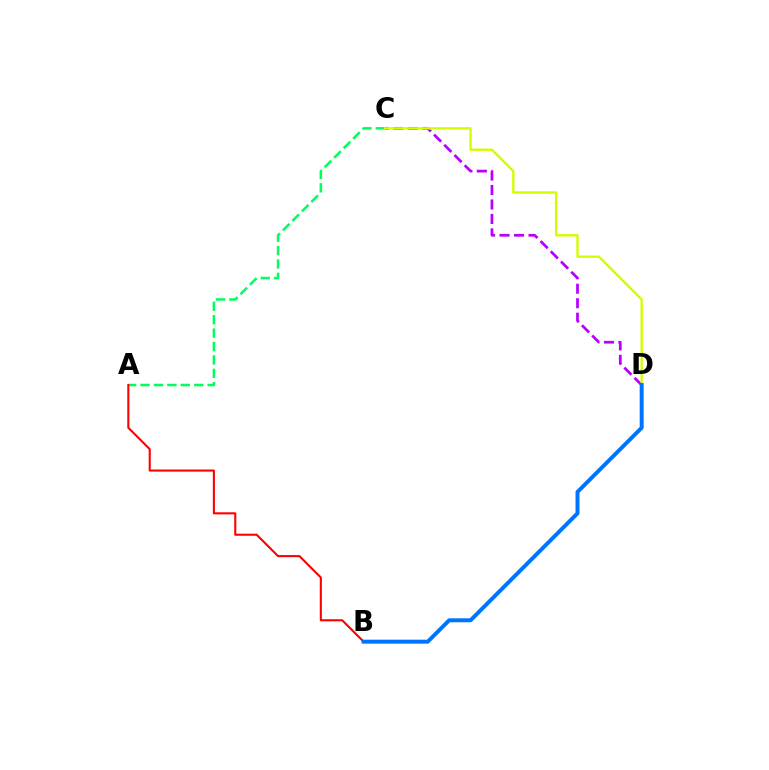{('A', 'C'): [{'color': '#00ff5c', 'line_style': 'dashed', 'thickness': 1.82}], ('C', 'D'): [{'color': '#b900ff', 'line_style': 'dashed', 'thickness': 1.97}, {'color': '#d1ff00', 'line_style': 'solid', 'thickness': 1.71}], ('A', 'B'): [{'color': '#ff0000', 'line_style': 'solid', 'thickness': 1.51}], ('B', 'D'): [{'color': '#0074ff', 'line_style': 'solid', 'thickness': 2.86}]}